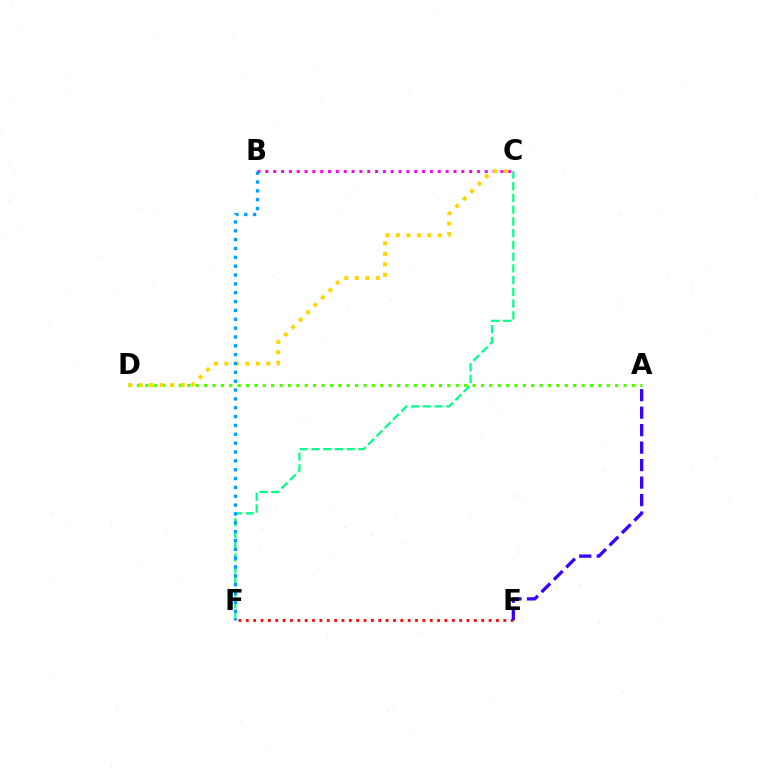{('A', 'D'): [{'color': '#4fff00', 'line_style': 'dotted', 'thickness': 2.28}], ('B', 'C'): [{'color': '#ff00ed', 'line_style': 'dotted', 'thickness': 2.13}], ('C', 'D'): [{'color': '#ffd500', 'line_style': 'dotted', 'thickness': 2.85}], ('E', 'F'): [{'color': '#ff0000', 'line_style': 'dotted', 'thickness': 2.0}], ('A', 'E'): [{'color': '#3700ff', 'line_style': 'dashed', 'thickness': 2.38}], ('C', 'F'): [{'color': '#00ff86', 'line_style': 'dashed', 'thickness': 1.59}], ('B', 'F'): [{'color': '#009eff', 'line_style': 'dotted', 'thickness': 2.4}]}